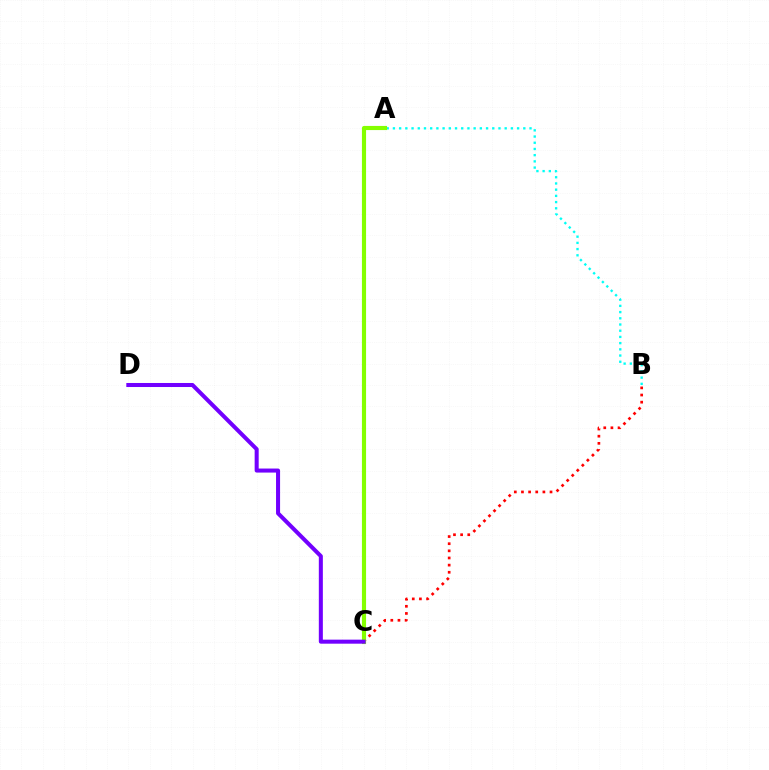{('A', 'B'): [{'color': '#00fff6', 'line_style': 'dotted', 'thickness': 1.69}], ('B', 'C'): [{'color': '#ff0000', 'line_style': 'dotted', 'thickness': 1.94}], ('A', 'C'): [{'color': '#84ff00', 'line_style': 'solid', 'thickness': 2.98}], ('C', 'D'): [{'color': '#7200ff', 'line_style': 'solid', 'thickness': 2.9}]}